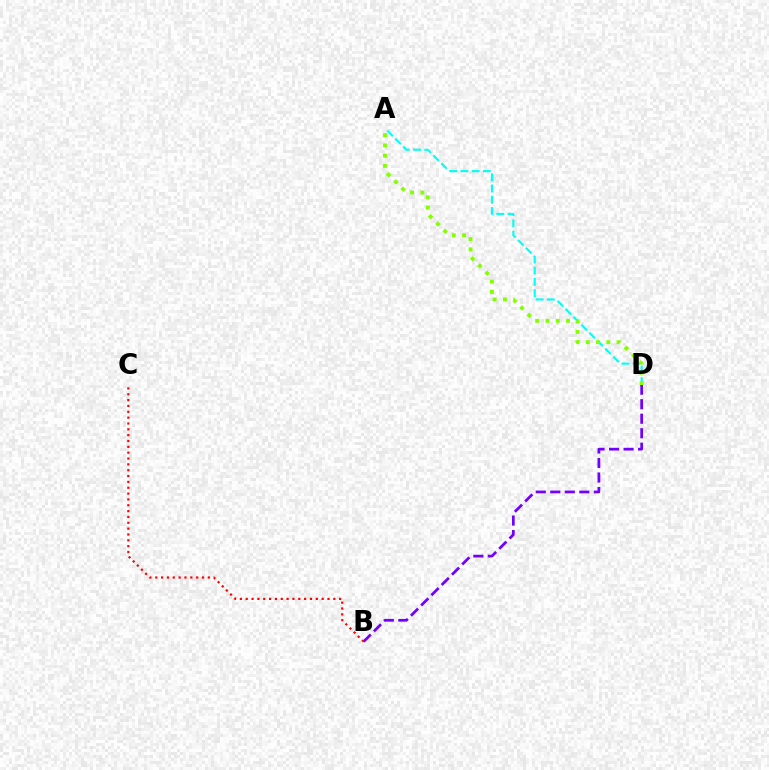{('B', 'D'): [{'color': '#7200ff', 'line_style': 'dashed', 'thickness': 1.97}], ('A', 'D'): [{'color': '#00fff6', 'line_style': 'dashed', 'thickness': 1.53}, {'color': '#84ff00', 'line_style': 'dotted', 'thickness': 2.79}], ('B', 'C'): [{'color': '#ff0000', 'line_style': 'dotted', 'thickness': 1.59}]}